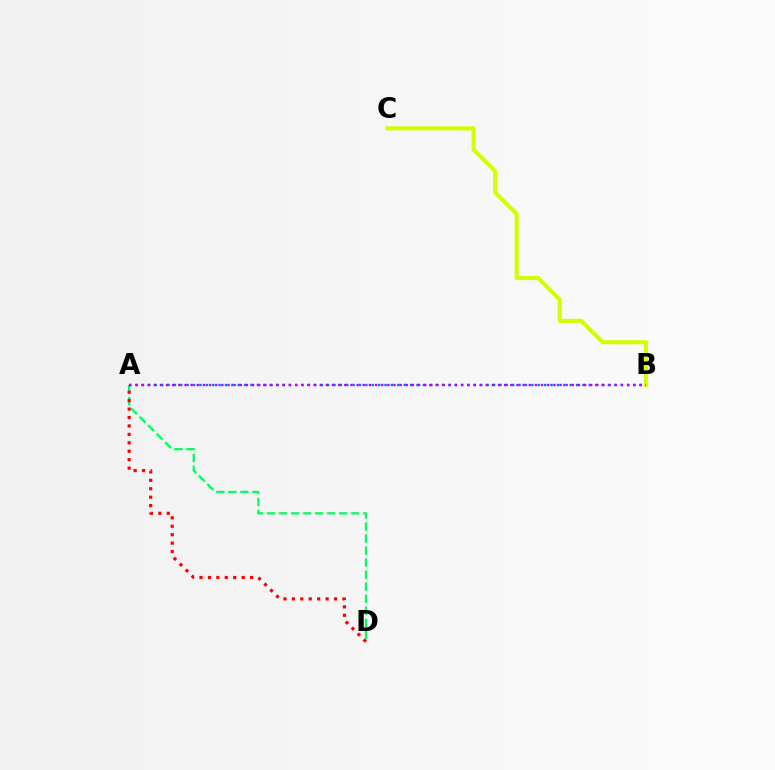{('A', 'D'): [{'color': '#00ff5c', 'line_style': 'dashed', 'thickness': 1.63}, {'color': '#ff0000', 'line_style': 'dotted', 'thickness': 2.29}], ('A', 'B'): [{'color': '#0074ff', 'line_style': 'dotted', 'thickness': 1.73}, {'color': '#b900ff', 'line_style': 'dotted', 'thickness': 1.67}], ('B', 'C'): [{'color': '#d1ff00', 'line_style': 'solid', 'thickness': 2.94}]}